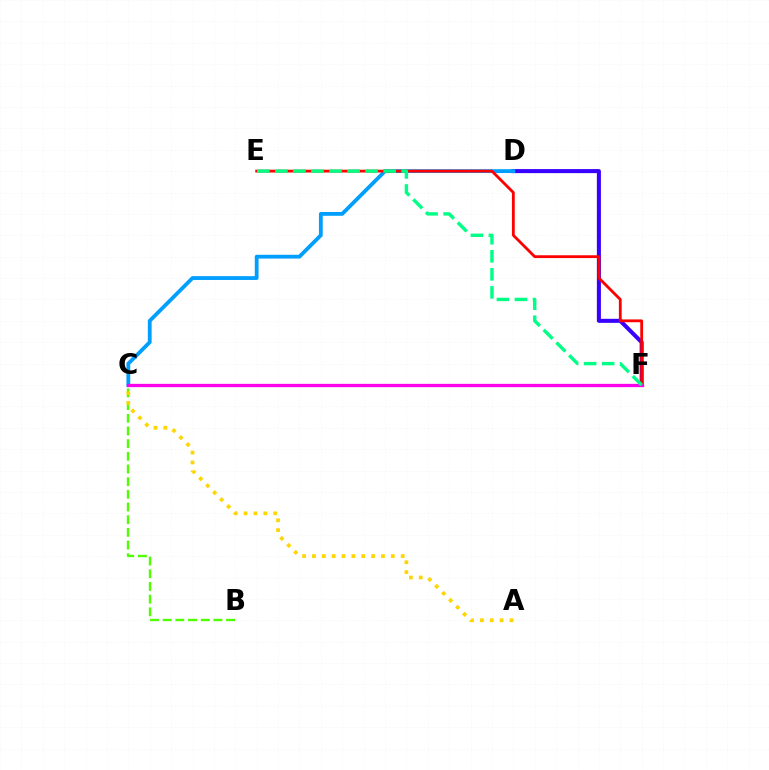{('D', 'F'): [{'color': '#3700ff', 'line_style': 'solid', 'thickness': 2.9}], ('C', 'D'): [{'color': '#009eff', 'line_style': 'solid', 'thickness': 2.74}], ('B', 'C'): [{'color': '#4fff00', 'line_style': 'dashed', 'thickness': 1.72}], ('A', 'C'): [{'color': '#ffd500', 'line_style': 'dotted', 'thickness': 2.68}], ('E', 'F'): [{'color': '#ff0000', 'line_style': 'solid', 'thickness': 2.03}, {'color': '#00ff86', 'line_style': 'dashed', 'thickness': 2.45}], ('C', 'F'): [{'color': '#ff00ed', 'line_style': 'solid', 'thickness': 2.38}]}